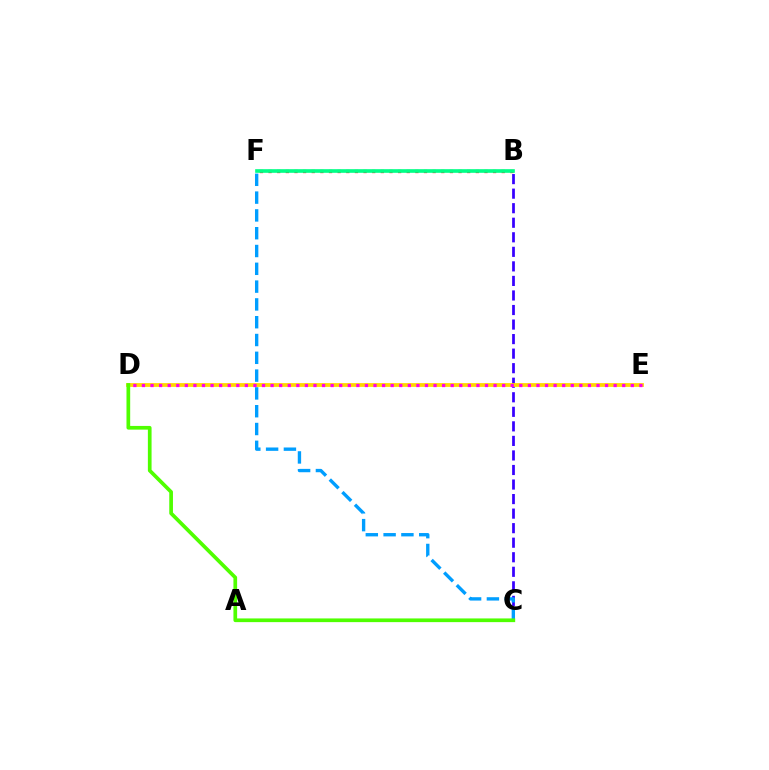{('B', 'C'): [{'color': '#3700ff', 'line_style': 'dashed', 'thickness': 1.98}], ('D', 'E'): [{'color': '#ffd500', 'line_style': 'solid', 'thickness': 2.71}, {'color': '#ff00ed', 'line_style': 'dotted', 'thickness': 2.33}], ('B', 'F'): [{'color': '#ff0000', 'line_style': 'dotted', 'thickness': 2.35}, {'color': '#00ff86', 'line_style': 'solid', 'thickness': 2.62}], ('C', 'F'): [{'color': '#009eff', 'line_style': 'dashed', 'thickness': 2.42}], ('C', 'D'): [{'color': '#4fff00', 'line_style': 'solid', 'thickness': 2.66}]}